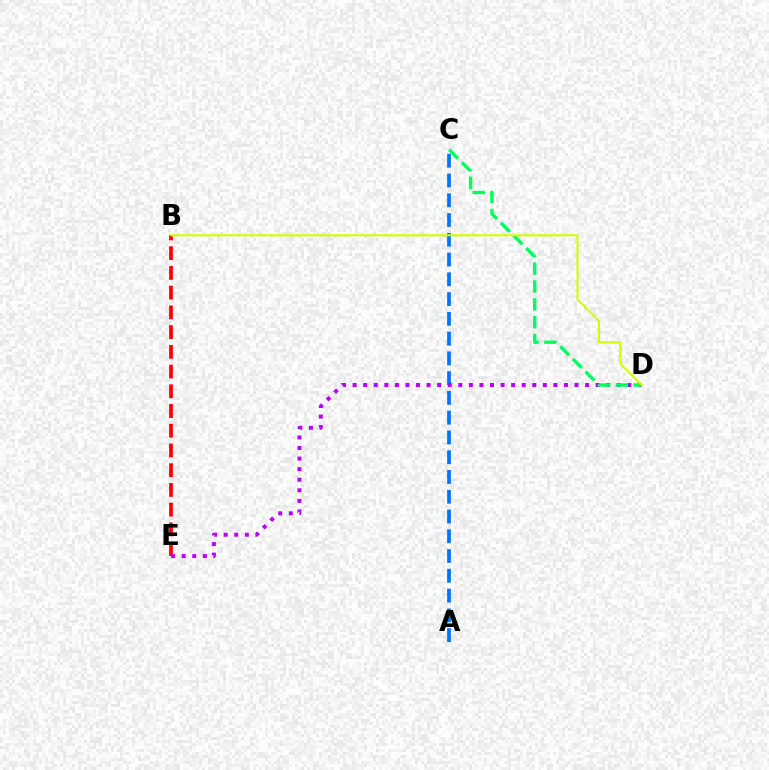{('A', 'C'): [{'color': '#0074ff', 'line_style': 'dashed', 'thickness': 2.69}], ('B', 'E'): [{'color': '#ff0000', 'line_style': 'dashed', 'thickness': 2.68}], ('D', 'E'): [{'color': '#b900ff', 'line_style': 'dotted', 'thickness': 2.87}], ('C', 'D'): [{'color': '#00ff5c', 'line_style': 'dashed', 'thickness': 2.43}], ('B', 'D'): [{'color': '#d1ff00', 'line_style': 'solid', 'thickness': 1.5}]}